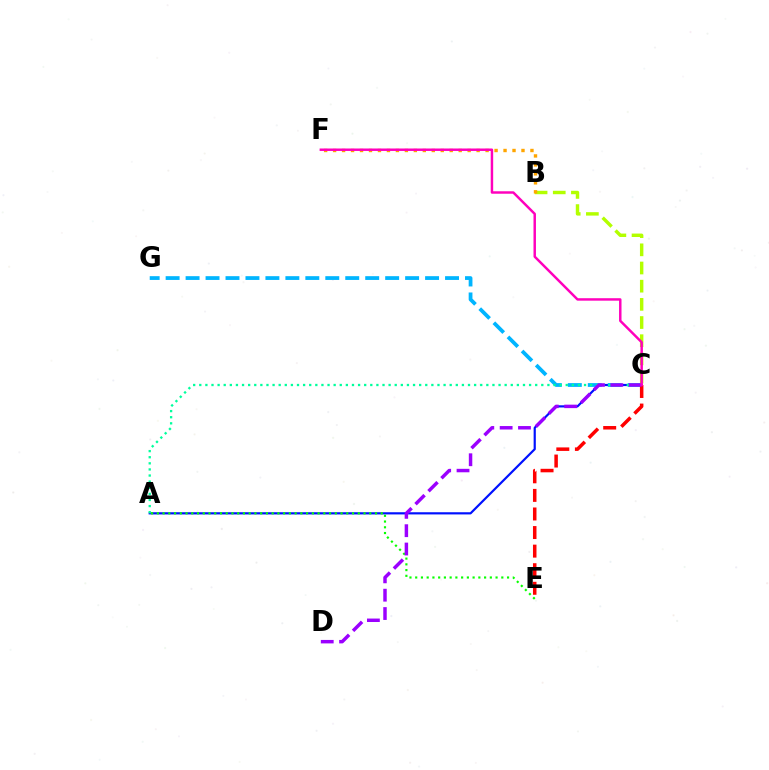{('A', 'C'): [{'color': '#0010ff', 'line_style': 'solid', 'thickness': 1.58}, {'color': '#00ff9d', 'line_style': 'dotted', 'thickness': 1.66}], ('B', 'C'): [{'color': '#b3ff00', 'line_style': 'dashed', 'thickness': 2.47}], ('C', 'G'): [{'color': '#00b5ff', 'line_style': 'dashed', 'thickness': 2.71}], ('A', 'E'): [{'color': '#08ff00', 'line_style': 'dotted', 'thickness': 1.56}], ('B', 'F'): [{'color': '#ffa500', 'line_style': 'dotted', 'thickness': 2.44}], ('C', 'E'): [{'color': '#ff0000', 'line_style': 'dashed', 'thickness': 2.52}], ('C', 'D'): [{'color': '#9b00ff', 'line_style': 'dashed', 'thickness': 2.49}], ('C', 'F'): [{'color': '#ff00bd', 'line_style': 'solid', 'thickness': 1.77}]}